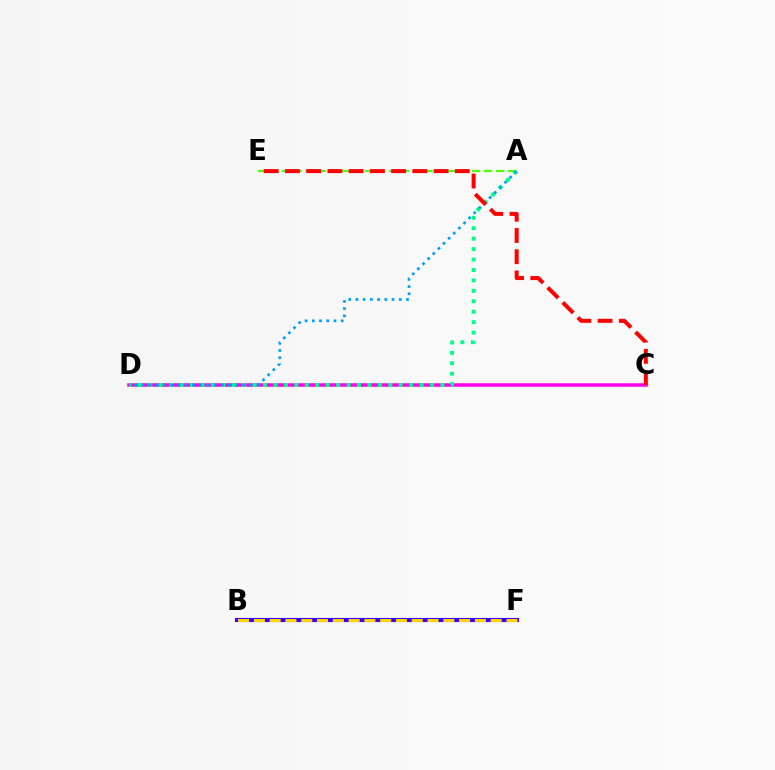{('C', 'D'): [{'color': '#ff00ed', 'line_style': 'solid', 'thickness': 2.54}], ('A', 'E'): [{'color': '#4fff00', 'line_style': 'dashed', 'thickness': 1.62}], ('A', 'D'): [{'color': '#00ff86', 'line_style': 'dotted', 'thickness': 2.84}, {'color': '#009eff', 'line_style': 'dotted', 'thickness': 1.96}], ('B', 'F'): [{'color': '#3700ff', 'line_style': 'solid', 'thickness': 2.96}, {'color': '#ffd500', 'line_style': 'dashed', 'thickness': 2.14}], ('C', 'E'): [{'color': '#ff0000', 'line_style': 'dashed', 'thickness': 2.88}]}